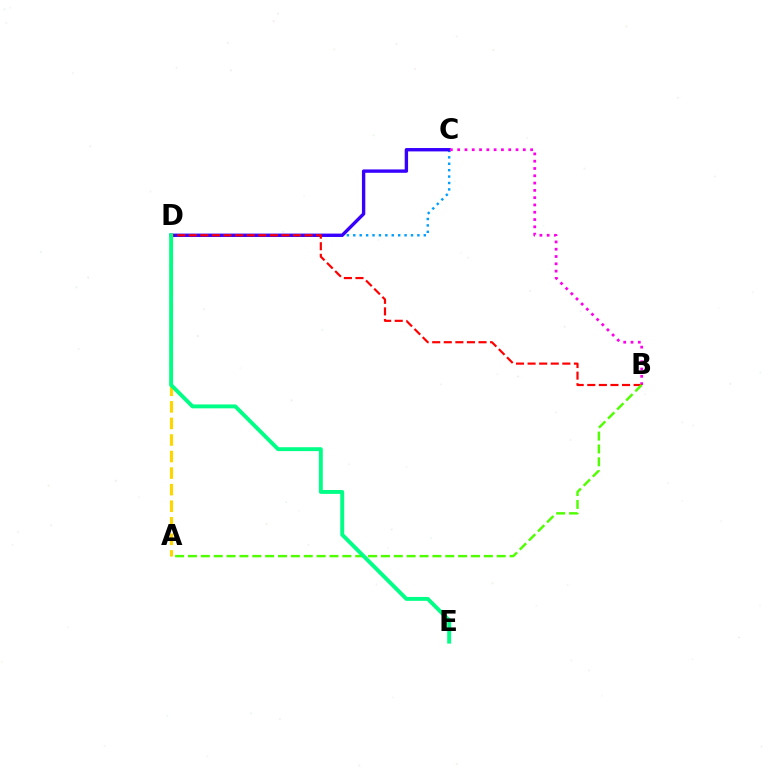{('C', 'D'): [{'color': '#009eff', 'line_style': 'dotted', 'thickness': 1.74}, {'color': '#3700ff', 'line_style': 'solid', 'thickness': 2.42}], ('A', 'D'): [{'color': '#ffd500', 'line_style': 'dashed', 'thickness': 2.25}], ('B', 'C'): [{'color': '#ff00ed', 'line_style': 'dotted', 'thickness': 1.98}], ('B', 'D'): [{'color': '#ff0000', 'line_style': 'dashed', 'thickness': 1.57}], ('A', 'B'): [{'color': '#4fff00', 'line_style': 'dashed', 'thickness': 1.75}], ('D', 'E'): [{'color': '#00ff86', 'line_style': 'solid', 'thickness': 2.8}]}